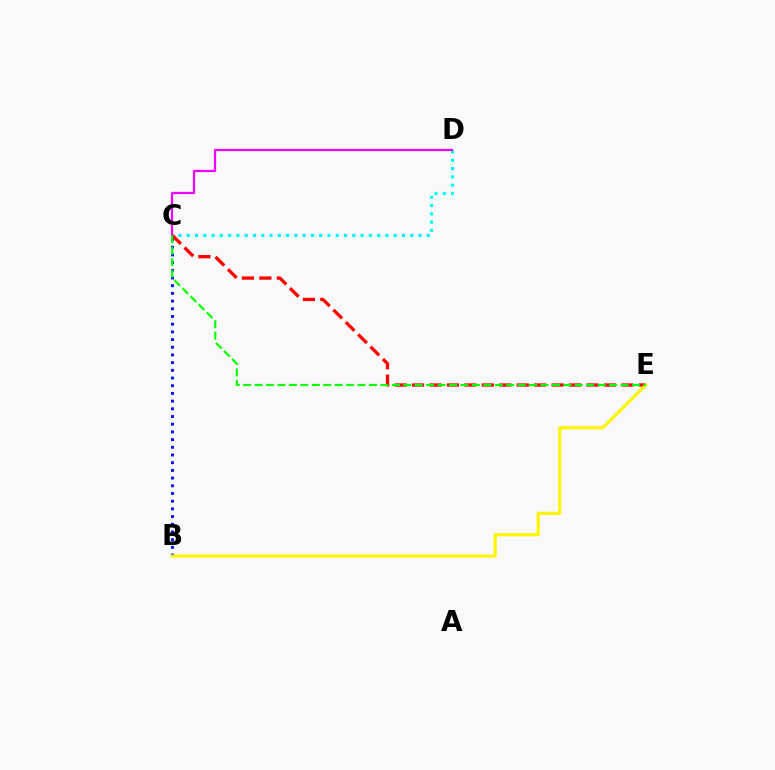{('B', 'C'): [{'color': '#0010ff', 'line_style': 'dotted', 'thickness': 2.09}], ('C', 'D'): [{'color': '#00fff6', 'line_style': 'dotted', 'thickness': 2.25}, {'color': '#ee00ff', 'line_style': 'solid', 'thickness': 1.61}], ('C', 'E'): [{'color': '#ff0000', 'line_style': 'dashed', 'thickness': 2.37}, {'color': '#08ff00', 'line_style': 'dashed', 'thickness': 1.55}], ('B', 'E'): [{'color': '#fcf500', 'line_style': 'solid', 'thickness': 2.25}]}